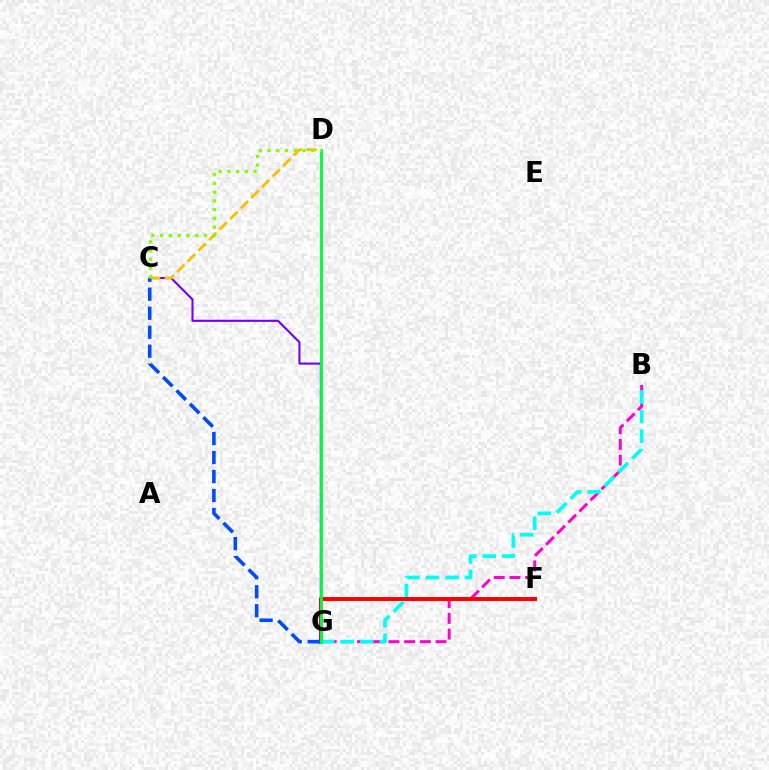{('B', 'G'): [{'color': '#ff00cf', 'line_style': 'dashed', 'thickness': 2.13}, {'color': '#00fff6', 'line_style': 'dashed', 'thickness': 2.66}], ('F', 'G'): [{'color': '#ff0000', 'line_style': 'solid', 'thickness': 2.83}], ('C', 'G'): [{'color': '#7200ff', 'line_style': 'solid', 'thickness': 1.5}, {'color': '#004bff', 'line_style': 'dashed', 'thickness': 2.58}], ('C', 'D'): [{'color': '#ffbd00', 'line_style': 'dashed', 'thickness': 2.04}, {'color': '#84ff00', 'line_style': 'dotted', 'thickness': 2.38}], ('D', 'G'): [{'color': '#00ff39', 'line_style': 'solid', 'thickness': 2.08}]}